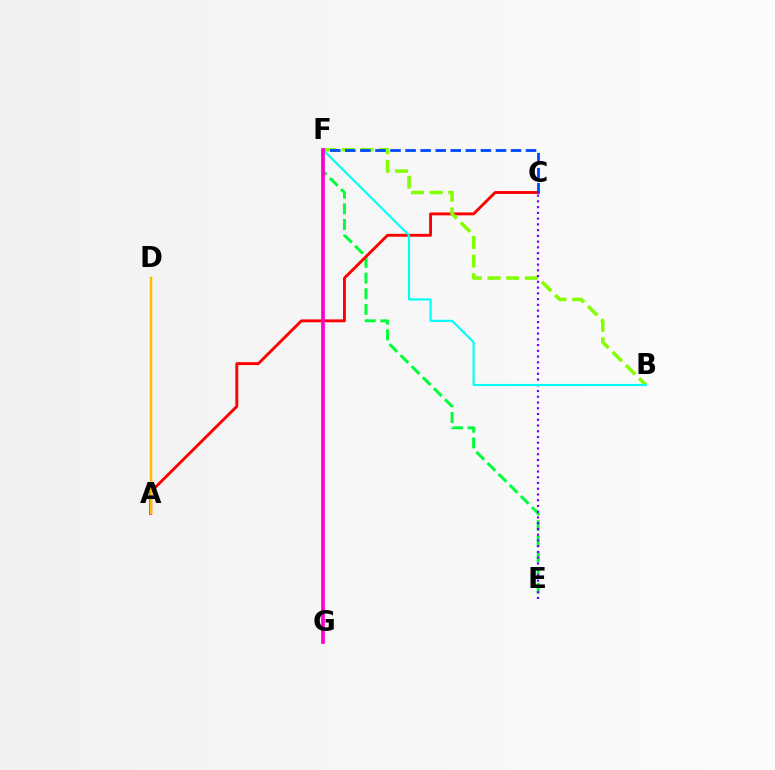{('E', 'F'): [{'color': '#00ff39', 'line_style': 'dashed', 'thickness': 2.13}], ('A', 'C'): [{'color': '#ff0000', 'line_style': 'solid', 'thickness': 2.08}], ('B', 'F'): [{'color': '#84ff00', 'line_style': 'dashed', 'thickness': 2.54}, {'color': '#00fff6', 'line_style': 'solid', 'thickness': 1.54}], ('C', 'E'): [{'color': '#7200ff', 'line_style': 'dotted', 'thickness': 1.56}], ('C', 'F'): [{'color': '#004bff', 'line_style': 'dashed', 'thickness': 2.05}], ('A', 'D'): [{'color': '#ffbd00', 'line_style': 'solid', 'thickness': 1.79}], ('F', 'G'): [{'color': '#ff00cf', 'line_style': 'solid', 'thickness': 2.67}]}